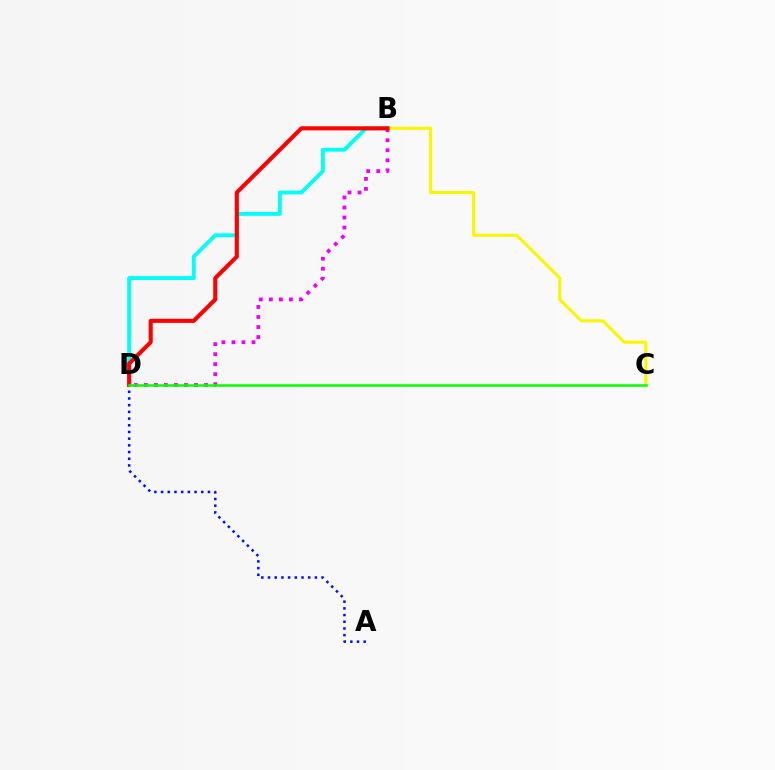{('A', 'D'): [{'color': '#0010ff', 'line_style': 'dotted', 'thickness': 1.82}], ('B', 'D'): [{'color': '#00fff6', 'line_style': 'solid', 'thickness': 2.79}, {'color': '#ee00ff', 'line_style': 'dotted', 'thickness': 2.72}, {'color': '#ff0000', 'line_style': 'solid', 'thickness': 2.94}], ('B', 'C'): [{'color': '#fcf500', 'line_style': 'solid', 'thickness': 2.2}], ('C', 'D'): [{'color': '#08ff00', 'line_style': 'solid', 'thickness': 1.81}]}